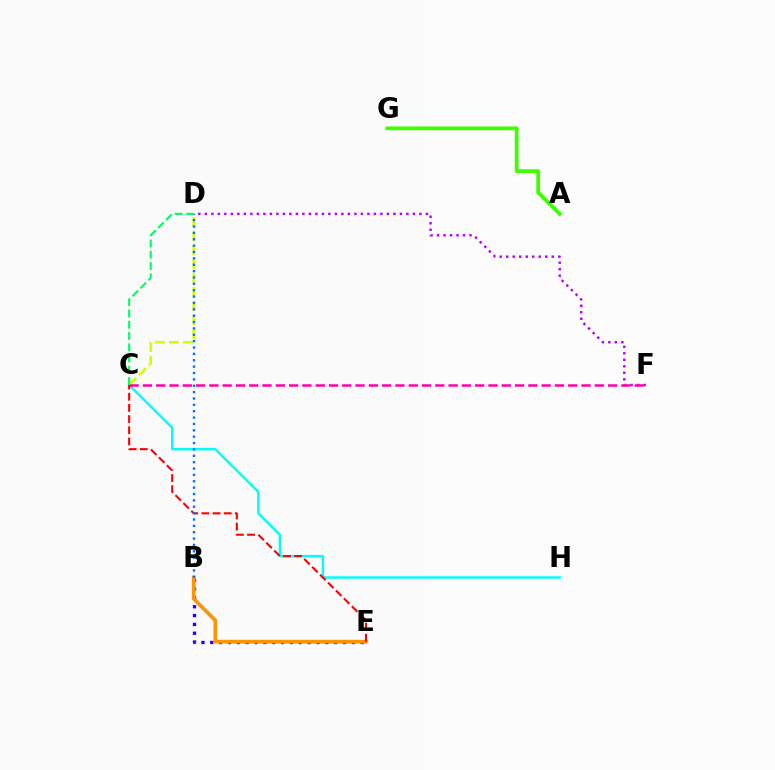{('B', 'E'): [{'color': '#2500ff', 'line_style': 'dotted', 'thickness': 2.4}, {'color': '#ff9400', 'line_style': 'solid', 'thickness': 2.68}], ('C', 'H'): [{'color': '#00fff6', 'line_style': 'solid', 'thickness': 1.76}], ('C', 'D'): [{'color': '#d1ff00', 'line_style': 'dashed', 'thickness': 1.9}, {'color': '#00ff5c', 'line_style': 'dashed', 'thickness': 1.53}], ('D', 'F'): [{'color': '#b900ff', 'line_style': 'dotted', 'thickness': 1.77}], ('C', 'F'): [{'color': '#ff00ac', 'line_style': 'dashed', 'thickness': 1.81}], ('C', 'E'): [{'color': '#ff0000', 'line_style': 'dashed', 'thickness': 1.52}], ('A', 'G'): [{'color': '#3dff00', 'line_style': 'solid', 'thickness': 2.7}], ('B', 'D'): [{'color': '#0074ff', 'line_style': 'dotted', 'thickness': 1.73}]}